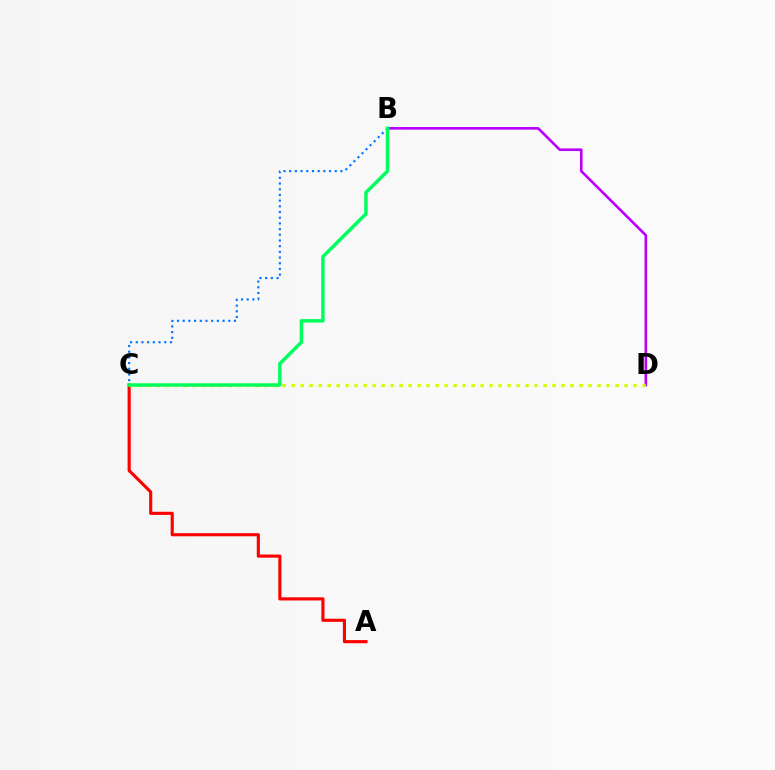{('A', 'C'): [{'color': '#ff0000', 'line_style': 'solid', 'thickness': 2.26}], ('B', 'C'): [{'color': '#0074ff', 'line_style': 'dotted', 'thickness': 1.55}, {'color': '#00ff5c', 'line_style': 'solid', 'thickness': 2.51}], ('B', 'D'): [{'color': '#b900ff', 'line_style': 'solid', 'thickness': 1.89}], ('C', 'D'): [{'color': '#d1ff00', 'line_style': 'dotted', 'thickness': 2.44}]}